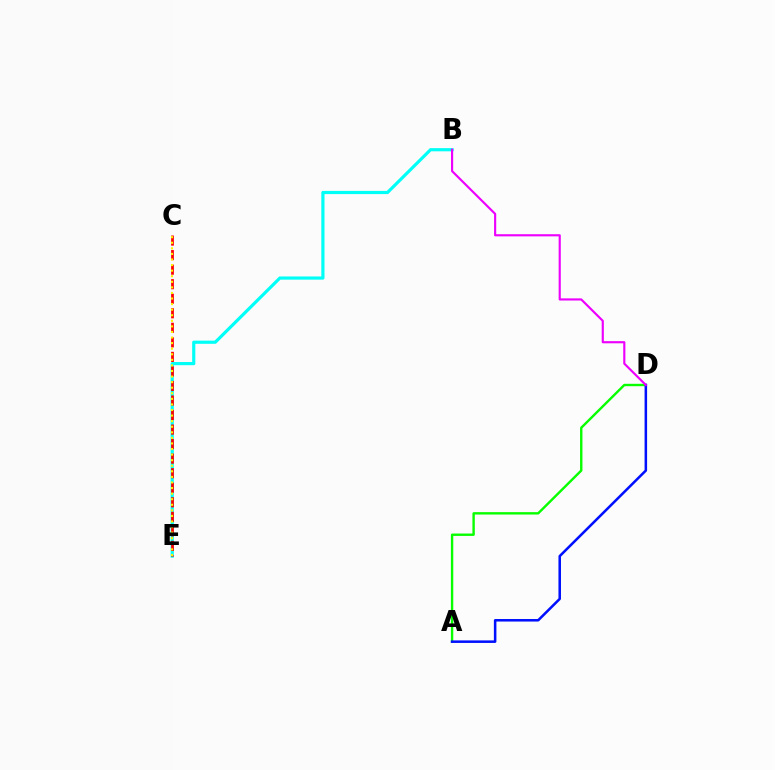{('A', 'D'): [{'color': '#08ff00', 'line_style': 'solid', 'thickness': 1.72}, {'color': '#0010ff', 'line_style': 'solid', 'thickness': 1.83}], ('B', 'E'): [{'color': '#00fff6', 'line_style': 'solid', 'thickness': 2.29}], ('C', 'E'): [{'color': '#ff0000', 'line_style': 'dashed', 'thickness': 1.98}, {'color': '#fcf500', 'line_style': 'dotted', 'thickness': 1.51}], ('B', 'D'): [{'color': '#ee00ff', 'line_style': 'solid', 'thickness': 1.55}]}